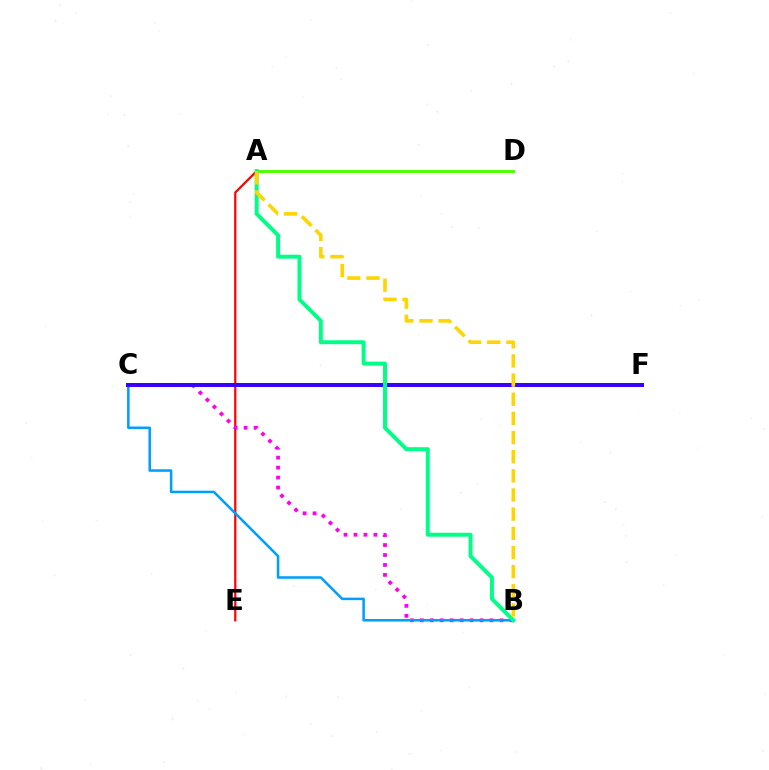{('A', 'E'): [{'color': '#ff0000', 'line_style': 'solid', 'thickness': 1.6}], ('B', 'C'): [{'color': '#ff00ed', 'line_style': 'dotted', 'thickness': 2.71}, {'color': '#009eff', 'line_style': 'solid', 'thickness': 1.82}], ('A', 'D'): [{'color': '#4fff00', 'line_style': 'solid', 'thickness': 2.11}], ('C', 'F'): [{'color': '#3700ff', 'line_style': 'solid', 'thickness': 2.87}], ('A', 'B'): [{'color': '#00ff86', 'line_style': 'solid', 'thickness': 2.83}, {'color': '#ffd500', 'line_style': 'dashed', 'thickness': 2.6}]}